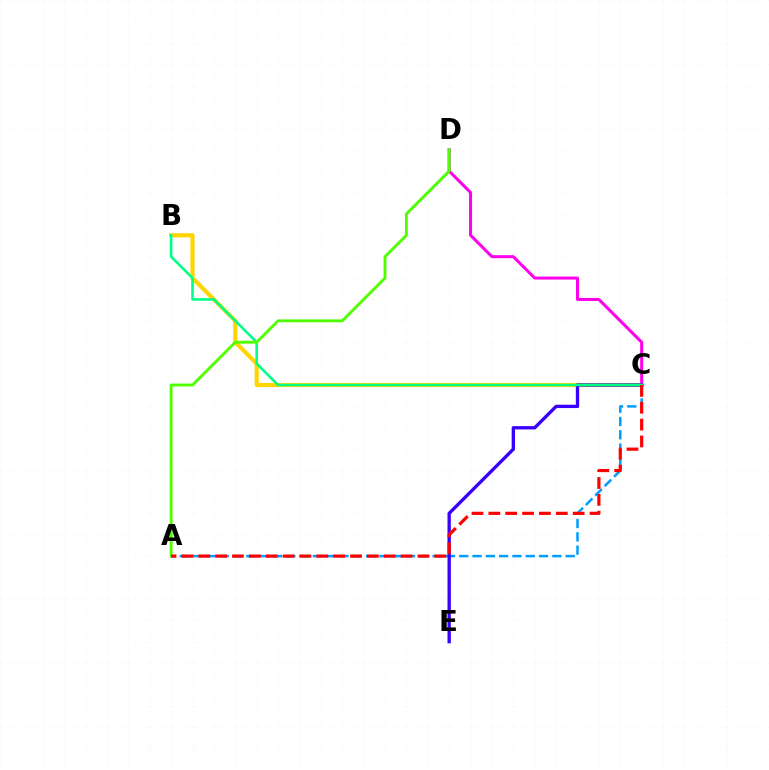{('B', 'C'): [{'color': '#ffd500', 'line_style': 'solid', 'thickness': 2.97}, {'color': '#00ff86', 'line_style': 'solid', 'thickness': 1.85}], ('A', 'C'): [{'color': '#009eff', 'line_style': 'dashed', 'thickness': 1.81}, {'color': '#ff0000', 'line_style': 'dashed', 'thickness': 2.29}], ('C', 'D'): [{'color': '#ff00ed', 'line_style': 'solid', 'thickness': 2.17}], ('C', 'E'): [{'color': '#3700ff', 'line_style': 'solid', 'thickness': 2.4}], ('A', 'D'): [{'color': '#4fff00', 'line_style': 'solid', 'thickness': 2.07}]}